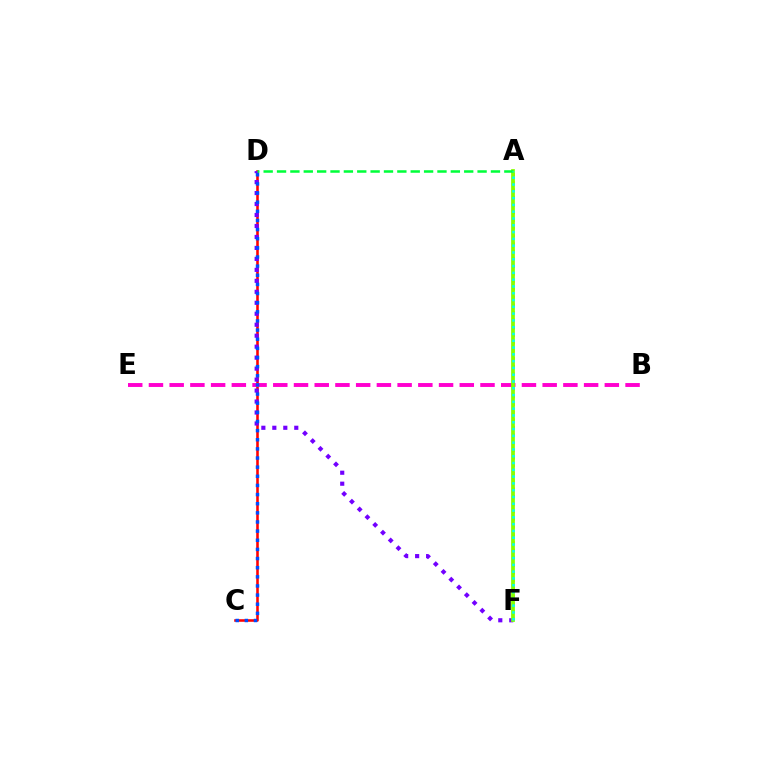{('C', 'D'): [{'color': '#ff0000', 'line_style': 'solid', 'thickness': 1.85}, {'color': '#004bff', 'line_style': 'dotted', 'thickness': 2.48}], ('B', 'E'): [{'color': '#ff00cf', 'line_style': 'dashed', 'thickness': 2.82}], ('A', 'F'): [{'color': '#ffbd00', 'line_style': 'dotted', 'thickness': 2.08}, {'color': '#84ff00', 'line_style': 'solid', 'thickness': 2.7}, {'color': '#00fff6', 'line_style': 'dotted', 'thickness': 1.85}], ('D', 'F'): [{'color': '#7200ff', 'line_style': 'dotted', 'thickness': 2.98}], ('A', 'D'): [{'color': '#00ff39', 'line_style': 'dashed', 'thickness': 1.82}]}